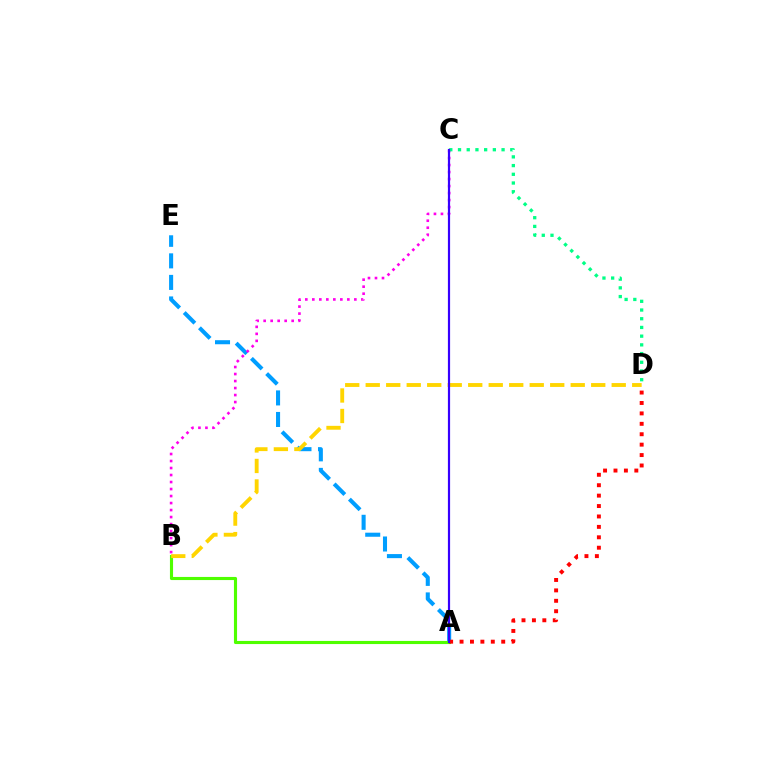{('A', 'E'): [{'color': '#009eff', 'line_style': 'dashed', 'thickness': 2.93}], ('A', 'B'): [{'color': '#4fff00', 'line_style': 'solid', 'thickness': 2.24}], ('B', 'C'): [{'color': '#ff00ed', 'line_style': 'dotted', 'thickness': 1.9}], ('B', 'D'): [{'color': '#ffd500', 'line_style': 'dashed', 'thickness': 2.78}], ('C', 'D'): [{'color': '#00ff86', 'line_style': 'dotted', 'thickness': 2.37}], ('A', 'D'): [{'color': '#ff0000', 'line_style': 'dotted', 'thickness': 2.83}], ('A', 'C'): [{'color': '#3700ff', 'line_style': 'solid', 'thickness': 1.58}]}